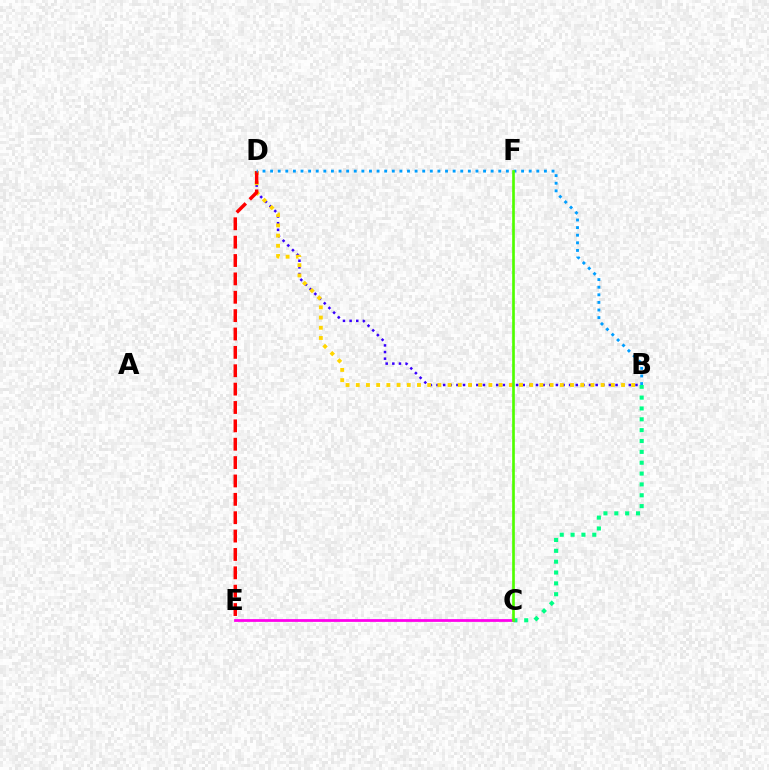{('B', 'D'): [{'color': '#3700ff', 'line_style': 'dotted', 'thickness': 1.8}, {'color': '#ffd500', 'line_style': 'dotted', 'thickness': 2.77}, {'color': '#009eff', 'line_style': 'dotted', 'thickness': 2.07}], ('B', 'C'): [{'color': '#00ff86', 'line_style': 'dotted', 'thickness': 2.95}], ('D', 'E'): [{'color': '#ff0000', 'line_style': 'dashed', 'thickness': 2.5}], ('C', 'E'): [{'color': '#ff00ed', 'line_style': 'solid', 'thickness': 1.99}], ('C', 'F'): [{'color': '#4fff00', 'line_style': 'solid', 'thickness': 1.92}]}